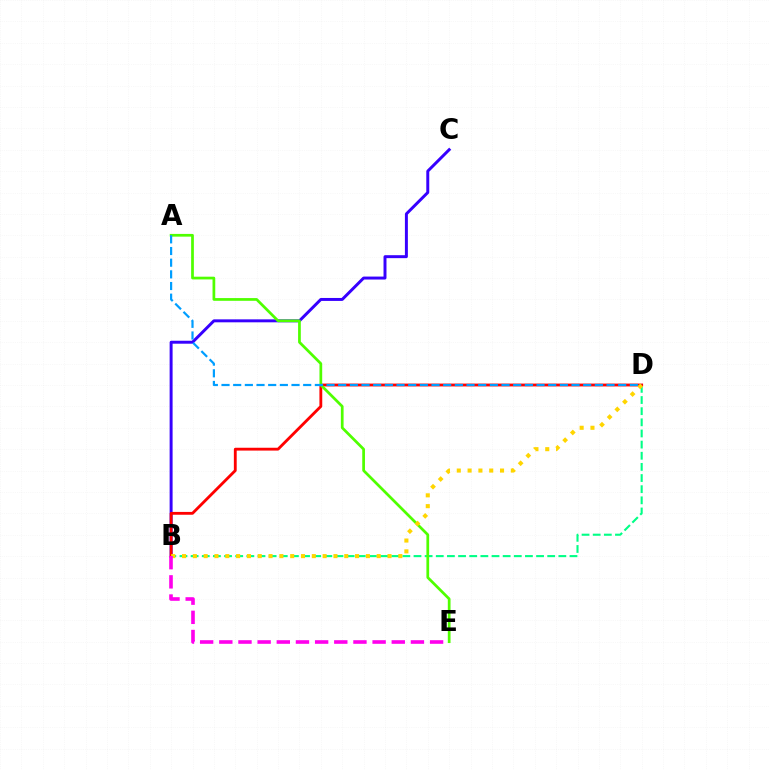{('B', 'C'): [{'color': '#3700ff', 'line_style': 'solid', 'thickness': 2.13}], ('B', 'D'): [{'color': '#00ff86', 'line_style': 'dashed', 'thickness': 1.51}, {'color': '#ff0000', 'line_style': 'solid', 'thickness': 2.04}, {'color': '#ffd500', 'line_style': 'dotted', 'thickness': 2.94}], ('A', 'E'): [{'color': '#4fff00', 'line_style': 'solid', 'thickness': 1.96}], ('A', 'D'): [{'color': '#009eff', 'line_style': 'dashed', 'thickness': 1.58}], ('B', 'E'): [{'color': '#ff00ed', 'line_style': 'dashed', 'thickness': 2.6}]}